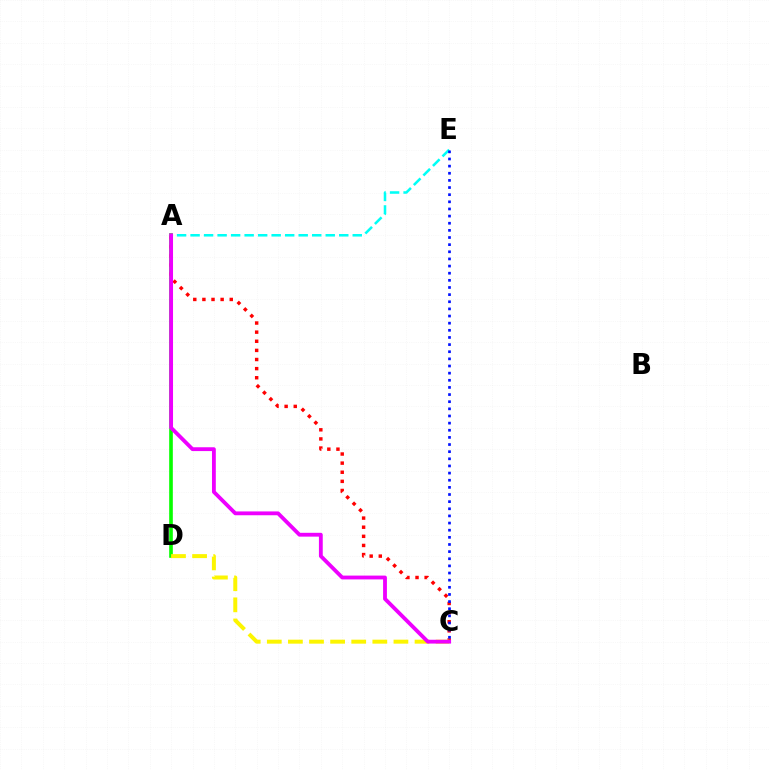{('A', 'D'): [{'color': '#08ff00', 'line_style': 'solid', 'thickness': 2.62}], ('A', 'C'): [{'color': '#ff0000', 'line_style': 'dotted', 'thickness': 2.48}, {'color': '#ee00ff', 'line_style': 'solid', 'thickness': 2.75}], ('A', 'E'): [{'color': '#00fff6', 'line_style': 'dashed', 'thickness': 1.84}], ('C', 'D'): [{'color': '#fcf500', 'line_style': 'dashed', 'thickness': 2.87}], ('C', 'E'): [{'color': '#0010ff', 'line_style': 'dotted', 'thickness': 1.94}]}